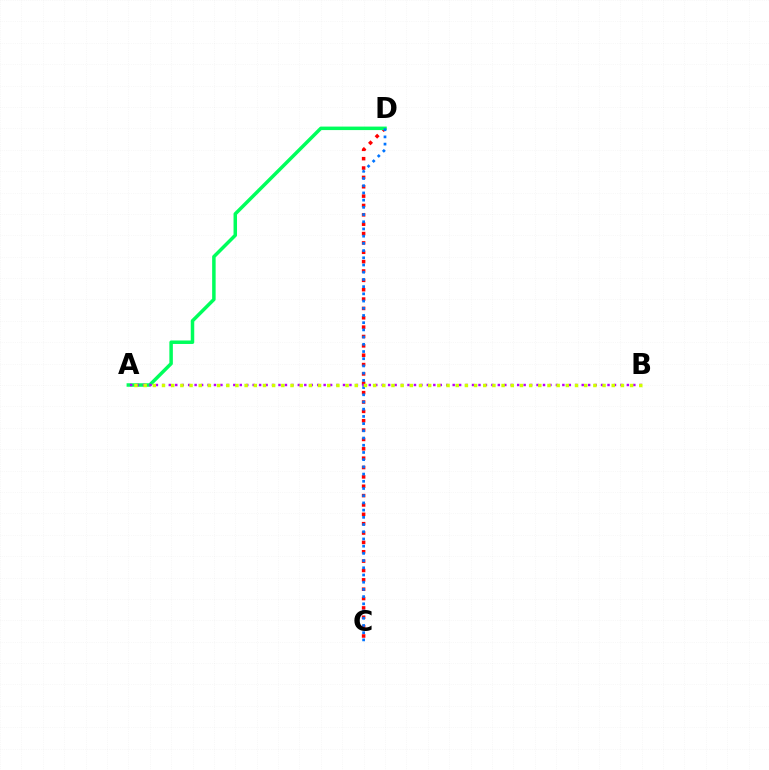{('C', 'D'): [{'color': '#ff0000', 'line_style': 'dotted', 'thickness': 2.54}, {'color': '#0074ff', 'line_style': 'dotted', 'thickness': 1.96}], ('A', 'D'): [{'color': '#00ff5c', 'line_style': 'solid', 'thickness': 2.51}], ('A', 'B'): [{'color': '#b900ff', 'line_style': 'dotted', 'thickness': 1.75}, {'color': '#d1ff00', 'line_style': 'dotted', 'thickness': 2.49}]}